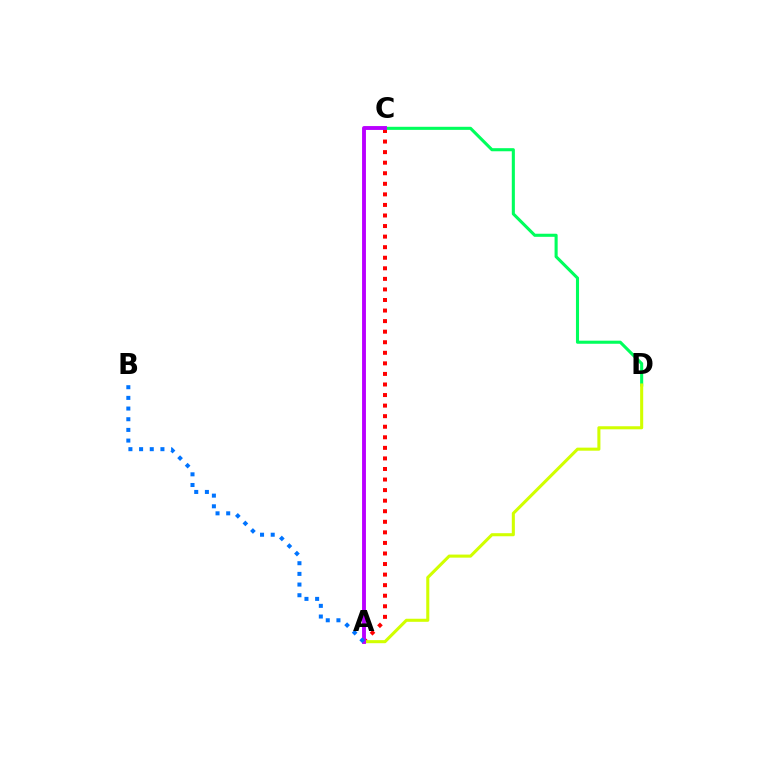{('A', 'C'): [{'color': '#ff0000', 'line_style': 'dotted', 'thickness': 2.87}, {'color': '#b900ff', 'line_style': 'solid', 'thickness': 2.79}], ('C', 'D'): [{'color': '#00ff5c', 'line_style': 'solid', 'thickness': 2.22}], ('A', 'D'): [{'color': '#d1ff00', 'line_style': 'solid', 'thickness': 2.21}], ('A', 'B'): [{'color': '#0074ff', 'line_style': 'dotted', 'thickness': 2.9}]}